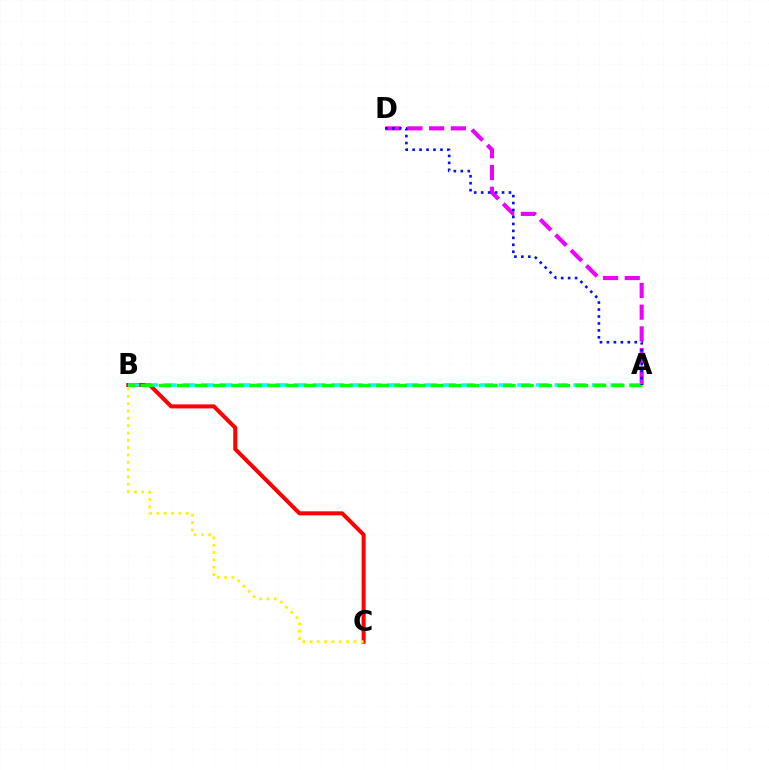{('A', 'D'): [{'color': '#ee00ff', 'line_style': 'dashed', 'thickness': 2.95}, {'color': '#0010ff', 'line_style': 'dotted', 'thickness': 1.89}], ('B', 'C'): [{'color': '#ff0000', 'line_style': 'solid', 'thickness': 2.9}, {'color': '#fcf500', 'line_style': 'dotted', 'thickness': 1.99}], ('A', 'B'): [{'color': '#00fff6', 'line_style': 'dashed', 'thickness': 2.53}, {'color': '#08ff00', 'line_style': 'dashed', 'thickness': 2.46}]}